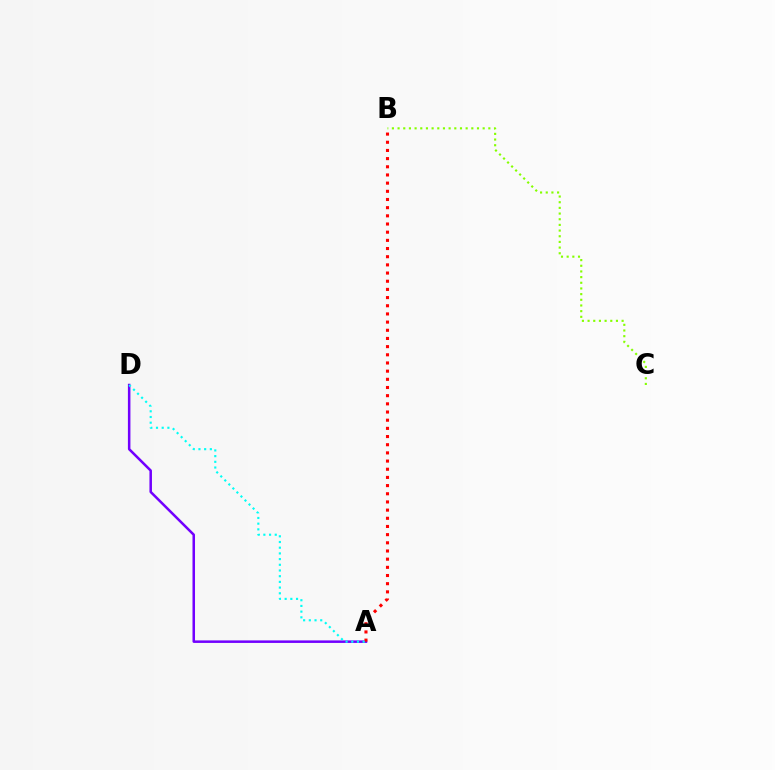{('A', 'D'): [{'color': '#7200ff', 'line_style': 'solid', 'thickness': 1.82}, {'color': '#00fff6', 'line_style': 'dotted', 'thickness': 1.55}], ('A', 'B'): [{'color': '#ff0000', 'line_style': 'dotted', 'thickness': 2.22}], ('B', 'C'): [{'color': '#84ff00', 'line_style': 'dotted', 'thickness': 1.54}]}